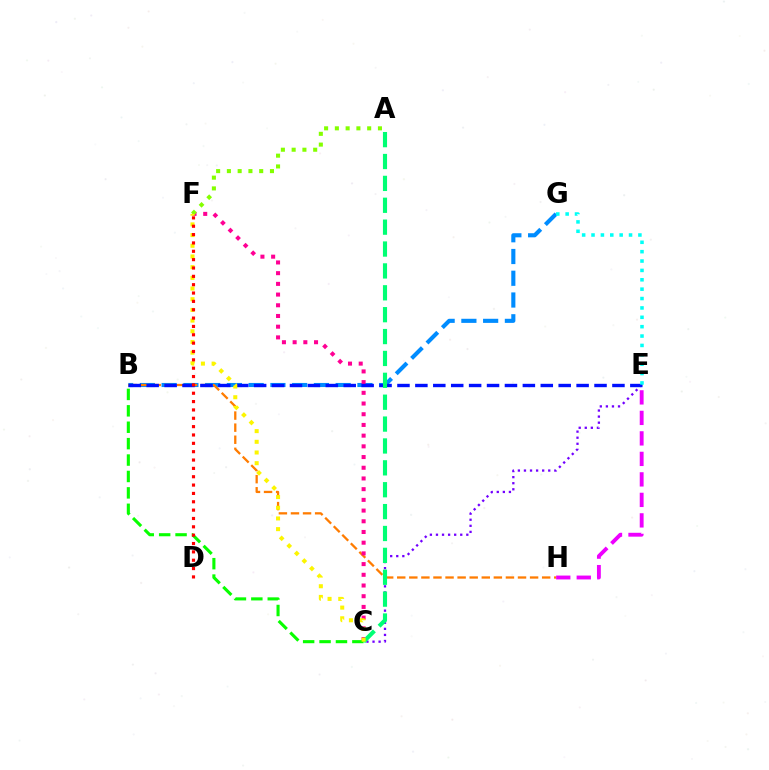{('B', 'G'): [{'color': '#008cff', 'line_style': 'dashed', 'thickness': 2.96}], ('E', 'H'): [{'color': '#ee00ff', 'line_style': 'dashed', 'thickness': 2.78}], ('C', 'E'): [{'color': '#7200ff', 'line_style': 'dotted', 'thickness': 1.65}], ('B', 'H'): [{'color': '#ff7c00', 'line_style': 'dashed', 'thickness': 1.64}], ('C', 'F'): [{'color': '#ff0094', 'line_style': 'dotted', 'thickness': 2.91}, {'color': '#fcf500', 'line_style': 'dotted', 'thickness': 2.9}], ('B', 'E'): [{'color': '#0010ff', 'line_style': 'dashed', 'thickness': 2.43}], ('A', 'C'): [{'color': '#00ff74', 'line_style': 'dashed', 'thickness': 2.97}], ('B', 'C'): [{'color': '#08ff00', 'line_style': 'dashed', 'thickness': 2.23}], ('A', 'F'): [{'color': '#84ff00', 'line_style': 'dotted', 'thickness': 2.93}], ('D', 'F'): [{'color': '#ff0000', 'line_style': 'dotted', 'thickness': 2.27}], ('E', 'G'): [{'color': '#00fff6', 'line_style': 'dotted', 'thickness': 2.55}]}